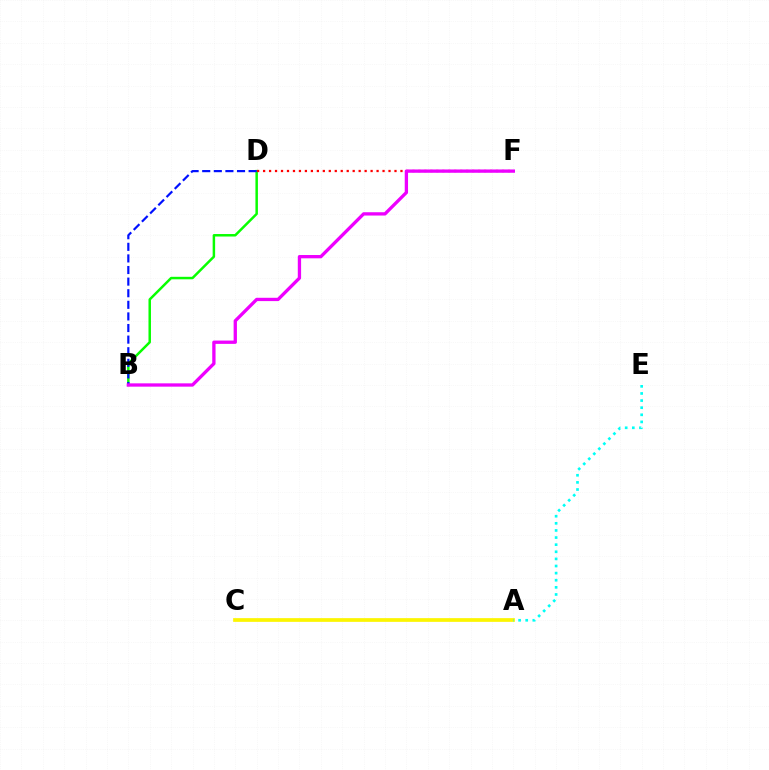{('A', 'C'): [{'color': '#fcf500', 'line_style': 'solid', 'thickness': 2.67}], ('B', 'D'): [{'color': '#08ff00', 'line_style': 'solid', 'thickness': 1.79}, {'color': '#0010ff', 'line_style': 'dashed', 'thickness': 1.58}], ('D', 'F'): [{'color': '#ff0000', 'line_style': 'dotted', 'thickness': 1.62}], ('B', 'F'): [{'color': '#ee00ff', 'line_style': 'solid', 'thickness': 2.38}], ('A', 'E'): [{'color': '#00fff6', 'line_style': 'dotted', 'thickness': 1.93}]}